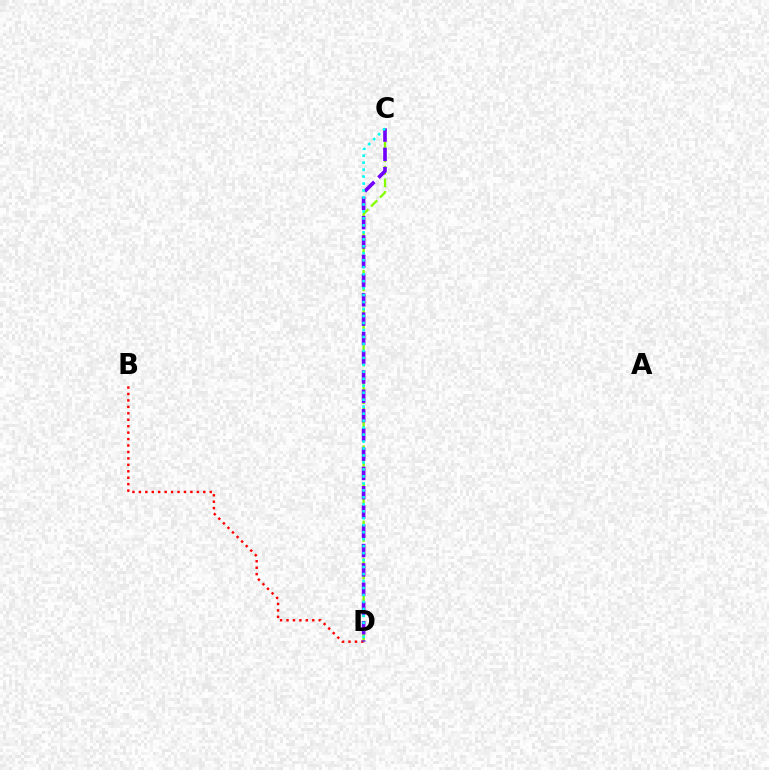{('B', 'D'): [{'color': '#ff0000', 'line_style': 'dotted', 'thickness': 1.75}], ('C', 'D'): [{'color': '#84ff00', 'line_style': 'dashed', 'thickness': 1.7}, {'color': '#7200ff', 'line_style': 'dashed', 'thickness': 2.62}, {'color': '#00fff6', 'line_style': 'dotted', 'thickness': 1.89}]}